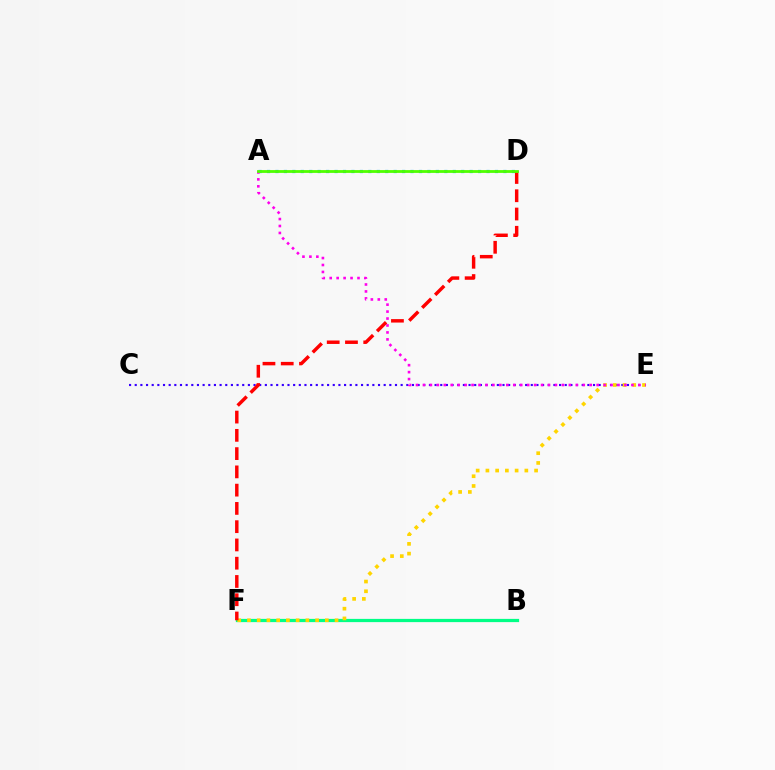{('C', 'E'): [{'color': '#3700ff', 'line_style': 'dotted', 'thickness': 1.54}], ('B', 'F'): [{'color': '#00ff86', 'line_style': 'solid', 'thickness': 2.32}], ('E', 'F'): [{'color': '#ffd500', 'line_style': 'dotted', 'thickness': 2.65}], ('A', 'D'): [{'color': '#009eff', 'line_style': 'dotted', 'thickness': 2.29}, {'color': '#4fff00', 'line_style': 'solid', 'thickness': 2.01}], ('A', 'E'): [{'color': '#ff00ed', 'line_style': 'dotted', 'thickness': 1.89}], ('D', 'F'): [{'color': '#ff0000', 'line_style': 'dashed', 'thickness': 2.48}]}